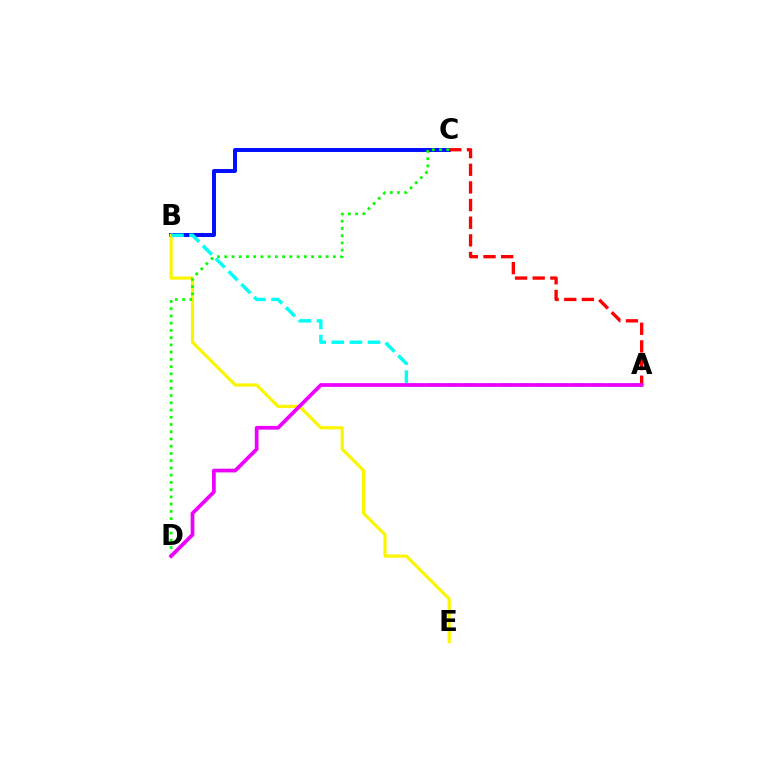{('B', 'C'): [{'color': '#0010ff', 'line_style': 'solid', 'thickness': 2.85}], ('A', 'C'): [{'color': '#ff0000', 'line_style': 'dashed', 'thickness': 2.4}], ('B', 'E'): [{'color': '#fcf500', 'line_style': 'solid', 'thickness': 2.3}], ('C', 'D'): [{'color': '#08ff00', 'line_style': 'dotted', 'thickness': 1.97}], ('A', 'B'): [{'color': '#00fff6', 'line_style': 'dashed', 'thickness': 2.46}], ('A', 'D'): [{'color': '#ee00ff', 'line_style': 'solid', 'thickness': 2.68}]}